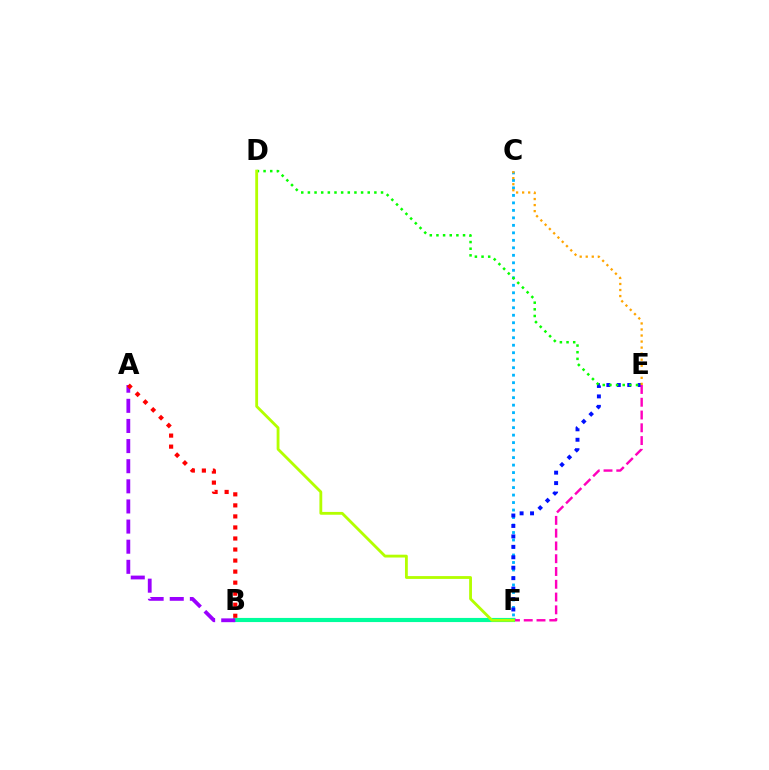{('C', 'F'): [{'color': '#00b5ff', 'line_style': 'dotted', 'thickness': 2.04}], ('E', 'F'): [{'color': '#0010ff', 'line_style': 'dotted', 'thickness': 2.84}, {'color': '#ff00bd', 'line_style': 'dashed', 'thickness': 1.74}], ('D', 'E'): [{'color': '#08ff00', 'line_style': 'dotted', 'thickness': 1.81}], ('C', 'E'): [{'color': '#ffa500', 'line_style': 'dotted', 'thickness': 1.64}], ('B', 'F'): [{'color': '#00ff9d', 'line_style': 'solid', 'thickness': 2.97}], ('D', 'F'): [{'color': '#b3ff00', 'line_style': 'solid', 'thickness': 2.03}], ('A', 'B'): [{'color': '#9b00ff', 'line_style': 'dashed', 'thickness': 2.73}, {'color': '#ff0000', 'line_style': 'dotted', 'thickness': 3.0}]}